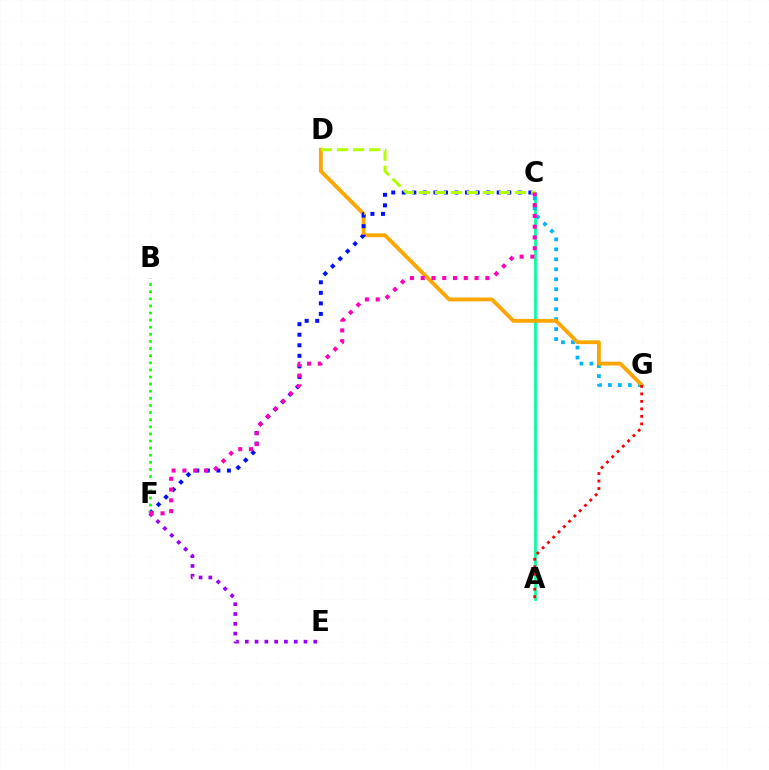{('A', 'C'): [{'color': '#00ff9d', 'line_style': 'solid', 'thickness': 1.95}], ('C', 'G'): [{'color': '#00b5ff', 'line_style': 'dotted', 'thickness': 2.71}], ('D', 'G'): [{'color': '#ffa500', 'line_style': 'solid', 'thickness': 2.75}], ('A', 'G'): [{'color': '#ff0000', 'line_style': 'dotted', 'thickness': 2.03}], ('C', 'F'): [{'color': '#0010ff', 'line_style': 'dotted', 'thickness': 2.87}, {'color': '#ff00bd', 'line_style': 'dotted', 'thickness': 2.93}], ('B', 'F'): [{'color': '#08ff00', 'line_style': 'dotted', 'thickness': 1.93}], ('E', 'F'): [{'color': '#9b00ff', 'line_style': 'dotted', 'thickness': 2.66}], ('C', 'D'): [{'color': '#b3ff00', 'line_style': 'dashed', 'thickness': 2.18}]}